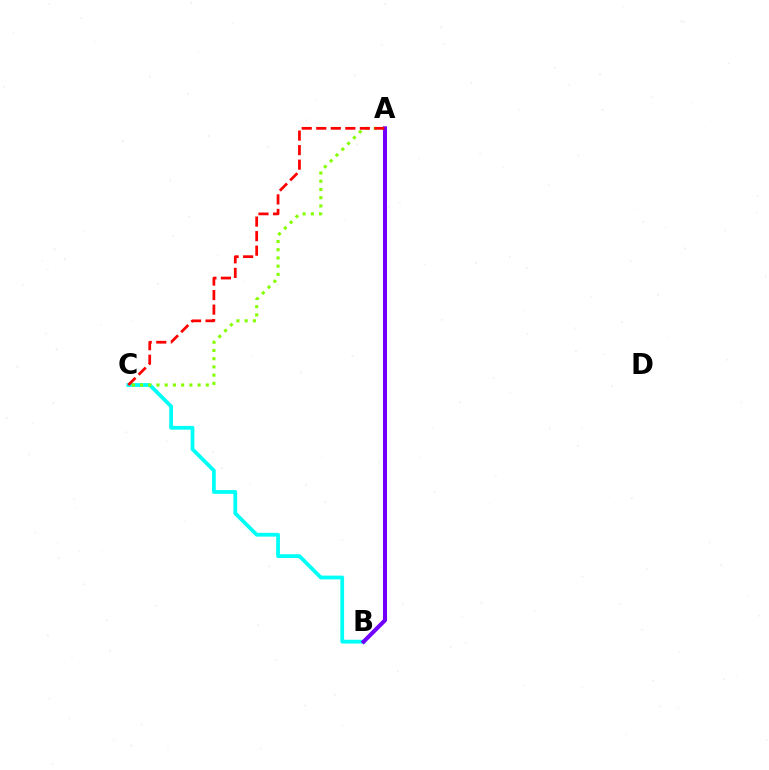{('B', 'C'): [{'color': '#00fff6', 'line_style': 'solid', 'thickness': 2.72}], ('A', 'C'): [{'color': '#84ff00', 'line_style': 'dotted', 'thickness': 2.23}, {'color': '#ff0000', 'line_style': 'dashed', 'thickness': 1.97}], ('A', 'B'): [{'color': '#7200ff', 'line_style': 'solid', 'thickness': 2.92}]}